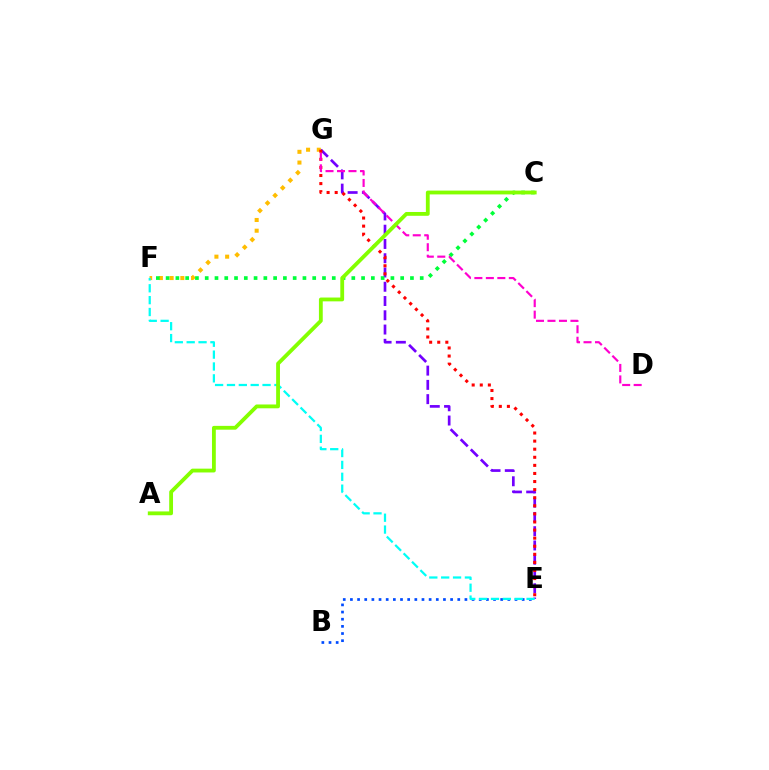{('F', 'G'): [{'color': '#ffbd00', 'line_style': 'dotted', 'thickness': 2.92}], ('E', 'G'): [{'color': '#7200ff', 'line_style': 'dashed', 'thickness': 1.94}, {'color': '#ff0000', 'line_style': 'dotted', 'thickness': 2.2}], ('C', 'F'): [{'color': '#00ff39', 'line_style': 'dotted', 'thickness': 2.66}], ('B', 'E'): [{'color': '#004bff', 'line_style': 'dotted', 'thickness': 1.94}], ('E', 'F'): [{'color': '#00fff6', 'line_style': 'dashed', 'thickness': 1.61}], ('D', 'G'): [{'color': '#ff00cf', 'line_style': 'dashed', 'thickness': 1.56}], ('A', 'C'): [{'color': '#84ff00', 'line_style': 'solid', 'thickness': 2.75}]}